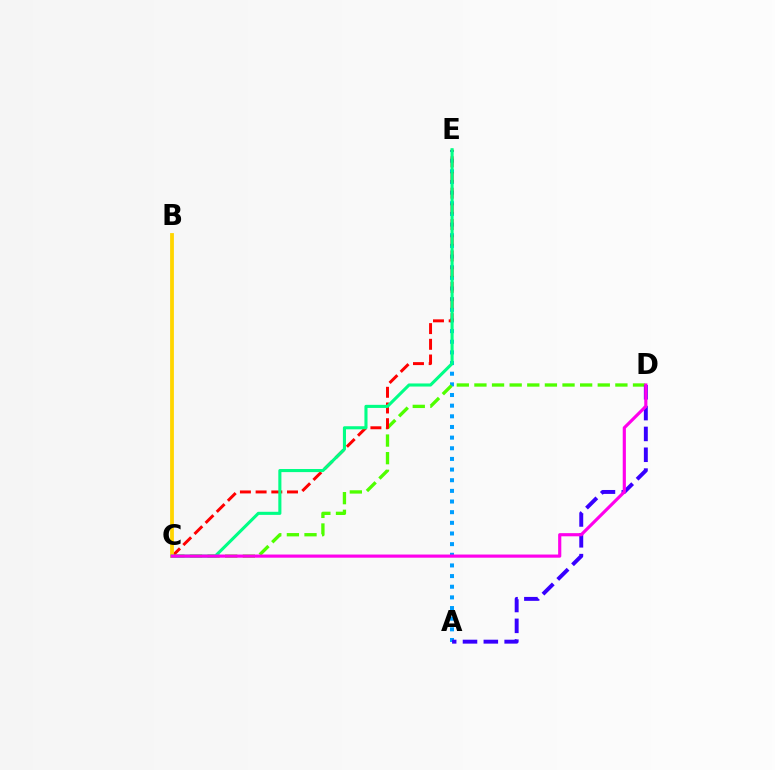{('A', 'E'): [{'color': '#009eff', 'line_style': 'dotted', 'thickness': 2.89}], ('C', 'D'): [{'color': '#4fff00', 'line_style': 'dashed', 'thickness': 2.39}, {'color': '#ff00ed', 'line_style': 'solid', 'thickness': 2.27}], ('C', 'E'): [{'color': '#ff0000', 'line_style': 'dashed', 'thickness': 2.13}, {'color': '#00ff86', 'line_style': 'solid', 'thickness': 2.22}], ('B', 'C'): [{'color': '#ffd500', 'line_style': 'solid', 'thickness': 2.74}], ('A', 'D'): [{'color': '#3700ff', 'line_style': 'dashed', 'thickness': 2.83}]}